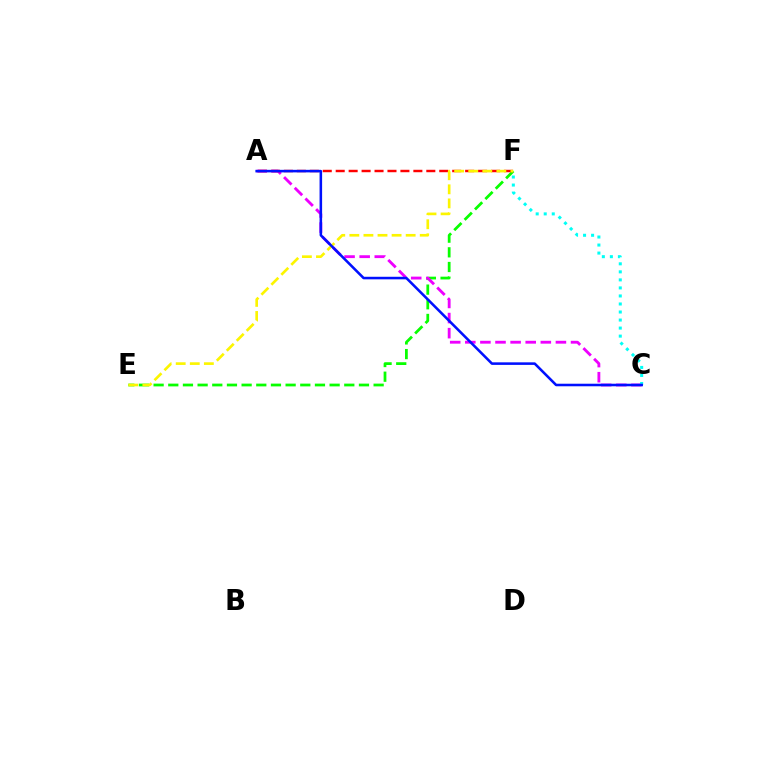{('E', 'F'): [{'color': '#08ff00', 'line_style': 'dashed', 'thickness': 1.99}, {'color': '#fcf500', 'line_style': 'dashed', 'thickness': 1.91}], ('A', 'C'): [{'color': '#ee00ff', 'line_style': 'dashed', 'thickness': 2.05}, {'color': '#0010ff', 'line_style': 'solid', 'thickness': 1.84}], ('A', 'F'): [{'color': '#ff0000', 'line_style': 'dashed', 'thickness': 1.76}], ('C', 'F'): [{'color': '#00fff6', 'line_style': 'dotted', 'thickness': 2.18}]}